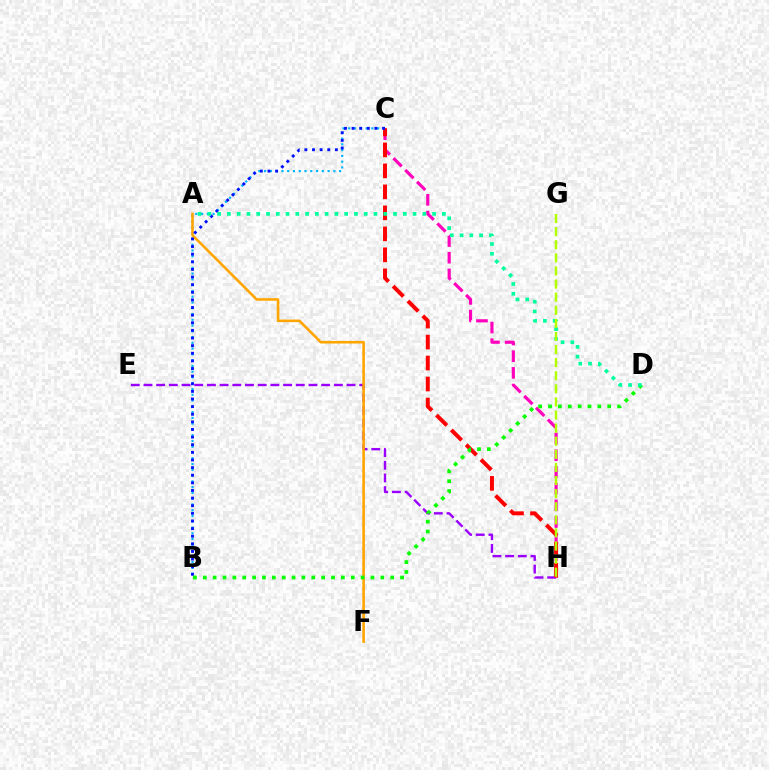{('E', 'H'): [{'color': '#9b00ff', 'line_style': 'dashed', 'thickness': 1.72}], ('C', 'H'): [{'color': '#ff00bd', 'line_style': 'dashed', 'thickness': 2.27}, {'color': '#ff0000', 'line_style': 'dashed', 'thickness': 2.85}], ('B', 'C'): [{'color': '#00b5ff', 'line_style': 'dotted', 'thickness': 1.57}, {'color': '#0010ff', 'line_style': 'dotted', 'thickness': 2.07}], ('A', 'F'): [{'color': '#ffa500', 'line_style': 'solid', 'thickness': 1.86}], ('B', 'D'): [{'color': '#08ff00', 'line_style': 'dotted', 'thickness': 2.68}], ('A', 'D'): [{'color': '#00ff9d', 'line_style': 'dotted', 'thickness': 2.65}], ('G', 'H'): [{'color': '#b3ff00', 'line_style': 'dashed', 'thickness': 1.78}]}